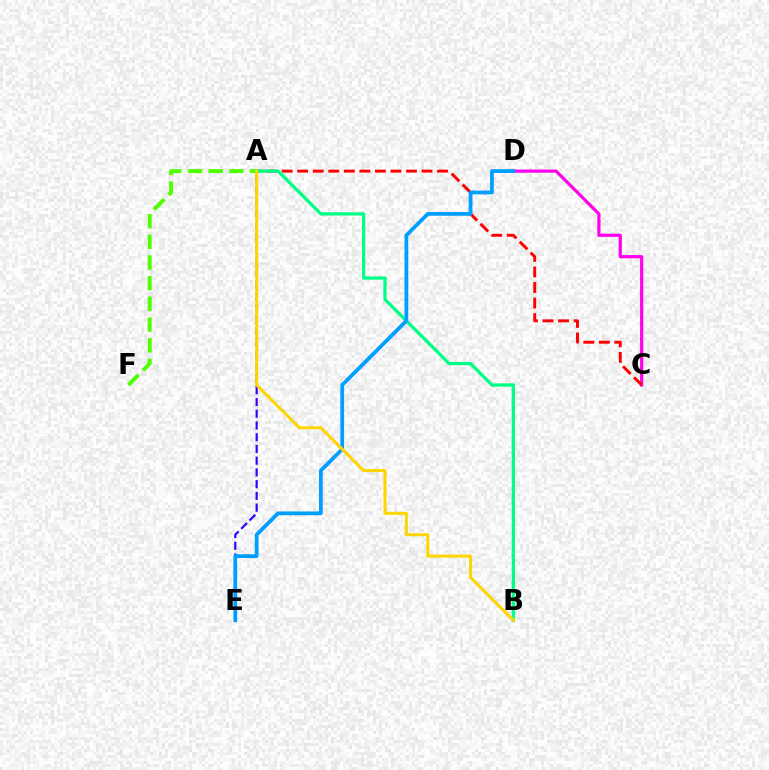{('A', 'E'): [{'color': '#3700ff', 'line_style': 'dashed', 'thickness': 1.59}], ('C', 'D'): [{'color': '#ff00ed', 'line_style': 'solid', 'thickness': 2.29}], ('A', 'C'): [{'color': '#ff0000', 'line_style': 'dashed', 'thickness': 2.11}], ('A', 'F'): [{'color': '#4fff00', 'line_style': 'dashed', 'thickness': 2.81}], ('A', 'B'): [{'color': '#00ff86', 'line_style': 'solid', 'thickness': 2.35}, {'color': '#ffd500', 'line_style': 'solid', 'thickness': 2.16}], ('D', 'E'): [{'color': '#009eff', 'line_style': 'solid', 'thickness': 2.71}]}